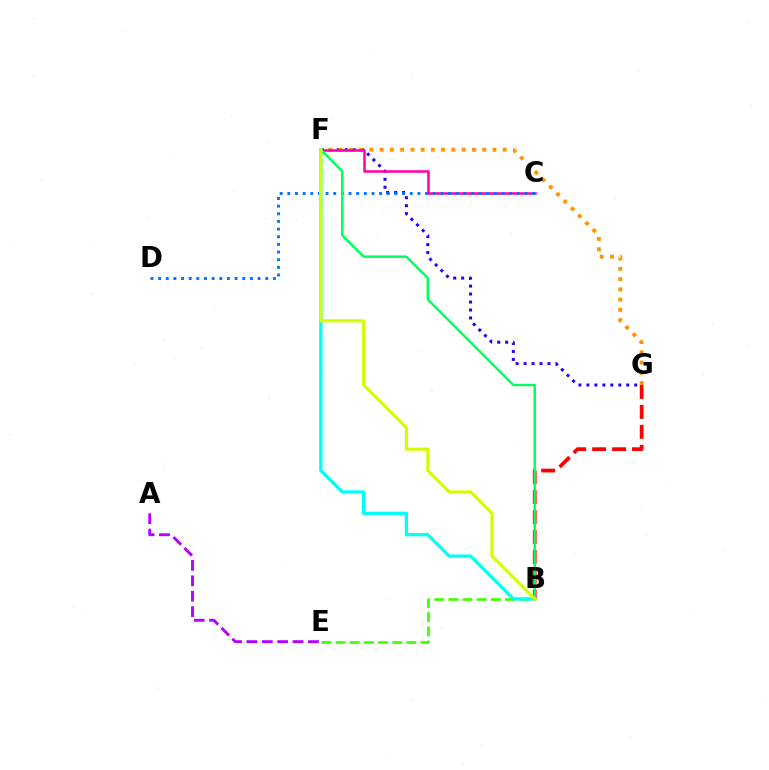{('F', 'G'): [{'color': '#2500ff', 'line_style': 'dotted', 'thickness': 2.16}, {'color': '#ff9400', 'line_style': 'dotted', 'thickness': 2.79}], ('B', 'G'): [{'color': '#ff0000', 'line_style': 'dashed', 'thickness': 2.71}], ('A', 'E'): [{'color': '#b900ff', 'line_style': 'dashed', 'thickness': 2.09}], ('C', 'F'): [{'color': '#ff00ac', 'line_style': 'solid', 'thickness': 1.82}], ('C', 'D'): [{'color': '#0074ff', 'line_style': 'dotted', 'thickness': 2.08}], ('B', 'E'): [{'color': '#3dff00', 'line_style': 'dashed', 'thickness': 1.92}], ('B', 'F'): [{'color': '#00ff5c', 'line_style': 'solid', 'thickness': 1.75}, {'color': '#00fff6', 'line_style': 'solid', 'thickness': 2.36}, {'color': '#d1ff00', 'line_style': 'solid', 'thickness': 2.23}]}